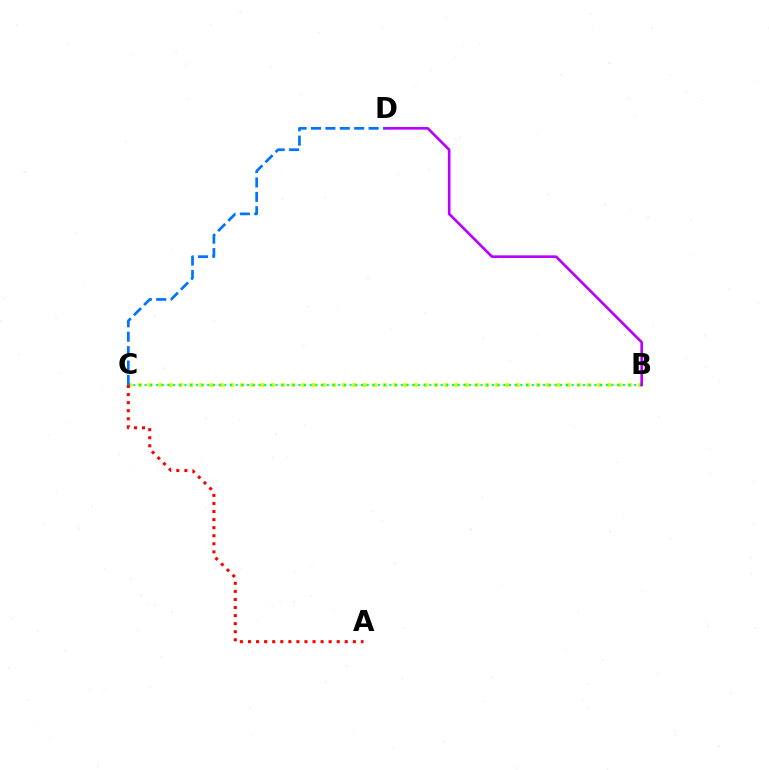{('B', 'C'): [{'color': '#d1ff00', 'line_style': 'dotted', 'thickness': 2.77}, {'color': '#00ff5c', 'line_style': 'dotted', 'thickness': 1.55}], ('B', 'D'): [{'color': '#b900ff', 'line_style': 'solid', 'thickness': 1.9}], ('A', 'C'): [{'color': '#ff0000', 'line_style': 'dotted', 'thickness': 2.19}], ('C', 'D'): [{'color': '#0074ff', 'line_style': 'dashed', 'thickness': 1.96}]}